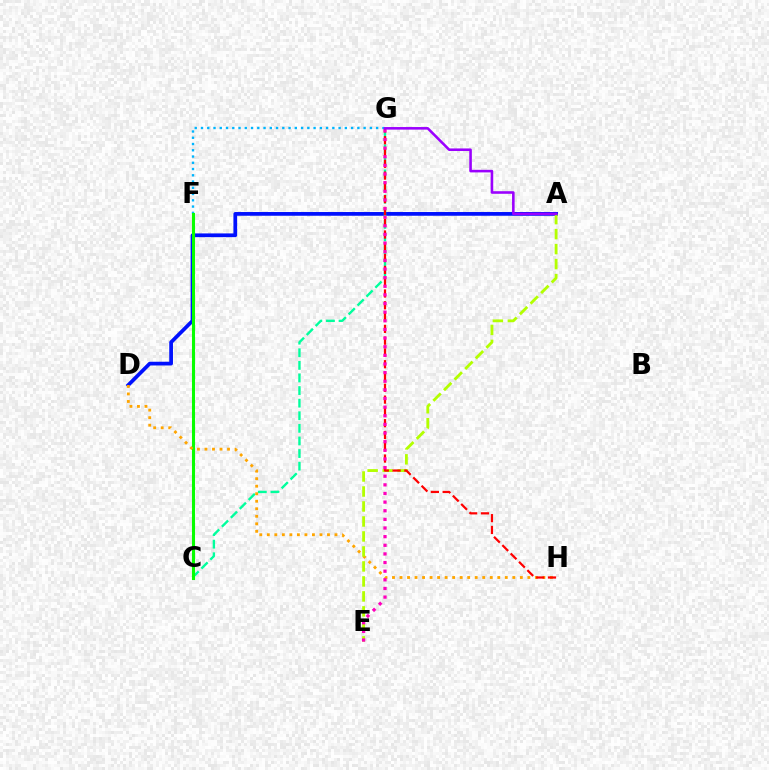{('A', 'D'): [{'color': '#0010ff', 'line_style': 'solid', 'thickness': 2.69}], ('C', 'G'): [{'color': '#00ff9d', 'line_style': 'dashed', 'thickness': 1.71}], ('F', 'G'): [{'color': '#00b5ff', 'line_style': 'dotted', 'thickness': 1.7}], ('C', 'F'): [{'color': '#08ff00', 'line_style': 'solid', 'thickness': 2.21}], ('D', 'H'): [{'color': '#ffa500', 'line_style': 'dotted', 'thickness': 2.04}], ('A', 'E'): [{'color': '#b3ff00', 'line_style': 'dashed', 'thickness': 2.04}], ('G', 'H'): [{'color': '#ff0000', 'line_style': 'dashed', 'thickness': 1.6}], ('E', 'G'): [{'color': '#ff00bd', 'line_style': 'dotted', 'thickness': 2.35}], ('A', 'G'): [{'color': '#9b00ff', 'line_style': 'solid', 'thickness': 1.85}]}